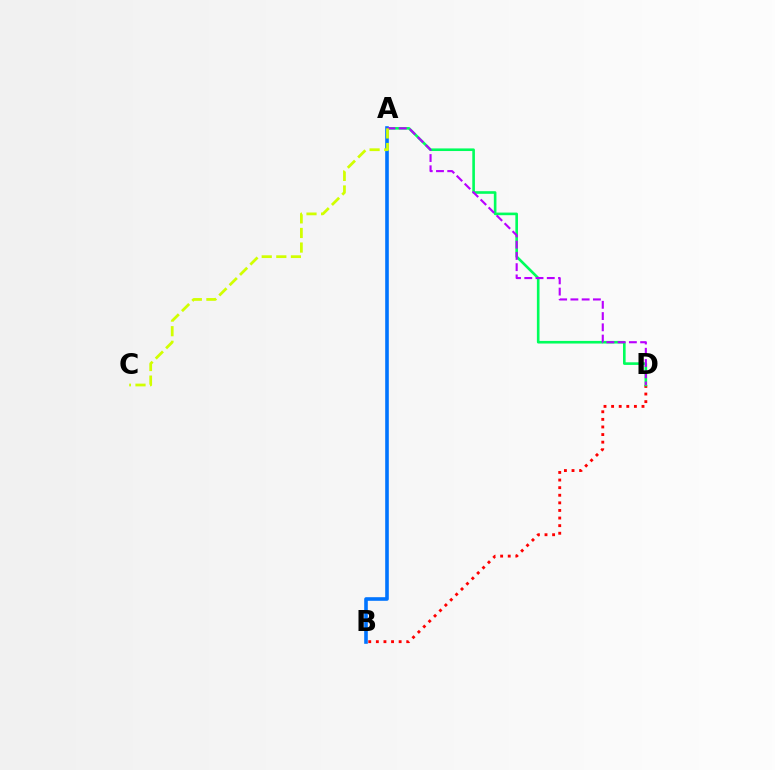{('B', 'D'): [{'color': '#ff0000', 'line_style': 'dotted', 'thickness': 2.06}], ('A', 'D'): [{'color': '#00ff5c', 'line_style': 'solid', 'thickness': 1.89}, {'color': '#b900ff', 'line_style': 'dashed', 'thickness': 1.53}], ('A', 'B'): [{'color': '#0074ff', 'line_style': 'solid', 'thickness': 2.59}], ('A', 'C'): [{'color': '#d1ff00', 'line_style': 'dashed', 'thickness': 1.98}]}